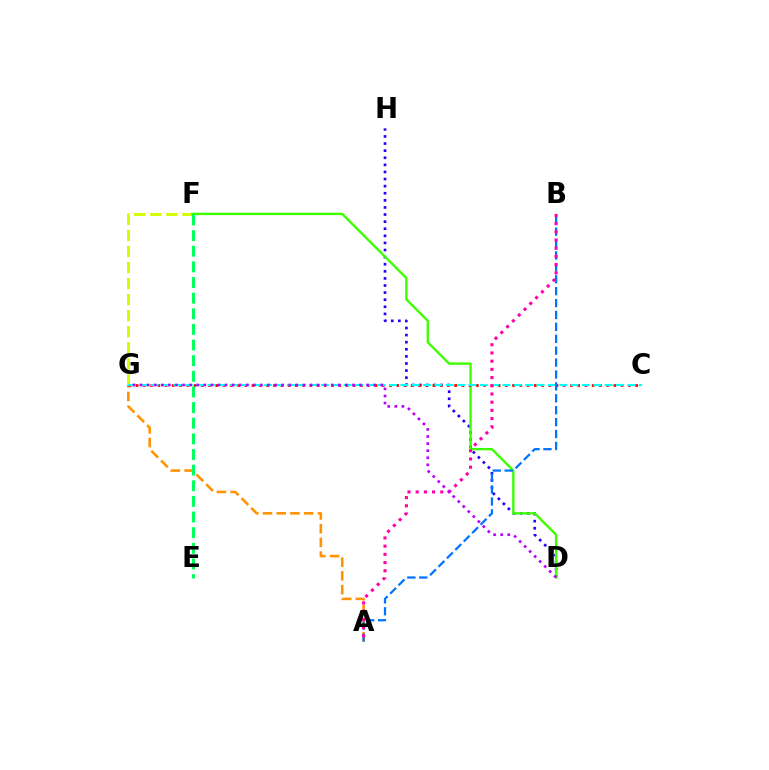{('D', 'H'): [{'color': '#2500ff', 'line_style': 'dotted', 'thickness': 1.93}], ('F', 'G'): [{'color': '#d1ff00', 'line_style': 'dashed', 'thickness': 2.18}], ('D', 'F'): [{'color': '#3dff00', 'line_style': 'solid', 'thickness': 1.71}], ('A', 'G'): [{'color': '#ff9400', 'line_style': 'dashed', 'thickness': 1.86}], ('C', 'G'): [{'color': '#ff0000', 'line_style': 'dotted', 'thickness': 1.97}, {'color': '#00fff6', 'line_style': 'dashed', 'thickness': 1.54}], ('A', 'B'): [{'color': '#0074ff', 'line_style': 'dashed', 'thickness': 1.62}, {'color': '#ff00ac', 'line_style': 'dotted', 'thickness': 2.23}], ('D', 'G'): [{'color': '#b900ff', 'line_style': 'dotted', 'thickness': 1.92}], ('E', 'F'): [{'color': '#00ff5c', 'line_style': 'dashed', 'thickness': 2.12}]}